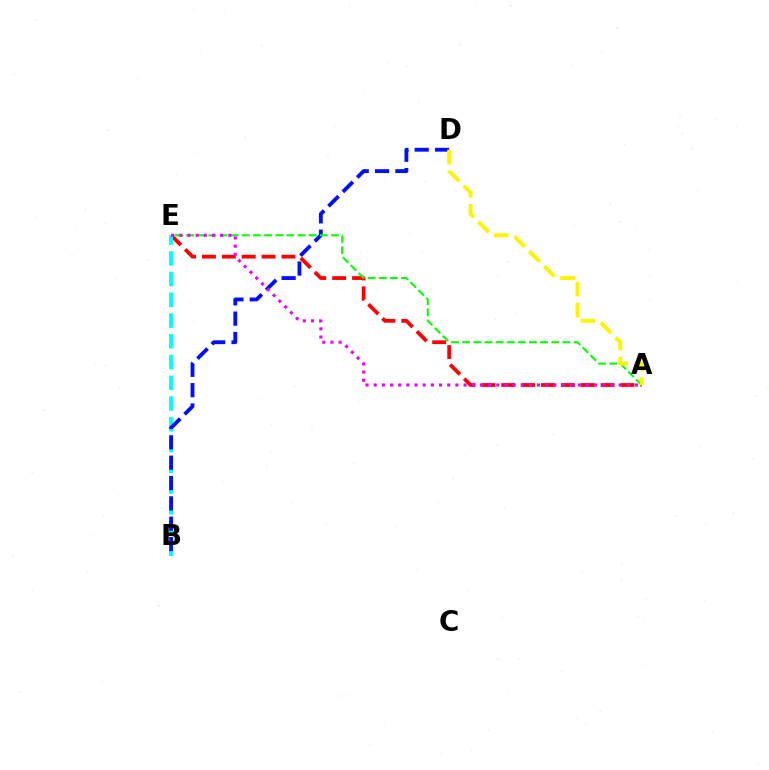{('A', 'E'): [{'color': '#ff0000', 'line_style': 'dashed', 'thickness': 2.7}, {'color': '#08ff00', 'line_style': 'dashed', 'thickness': 1.51}, {'color': '#ee00ff', 'line_style': 'dotted', 'thickness': 2.22}], ('B', 'E'): [{'color': '#00fff6', 'line_style': 'dashed', 'thickness': 2.82}], ('B', 'D'): [{'color': '#0010ff', 'line_style': 'dashed', 'thickness': 2.76}], ('A', 'D'): [{'color': '#fcf500', 'line_style': 'dashed', 'thickness': 2.86}]}